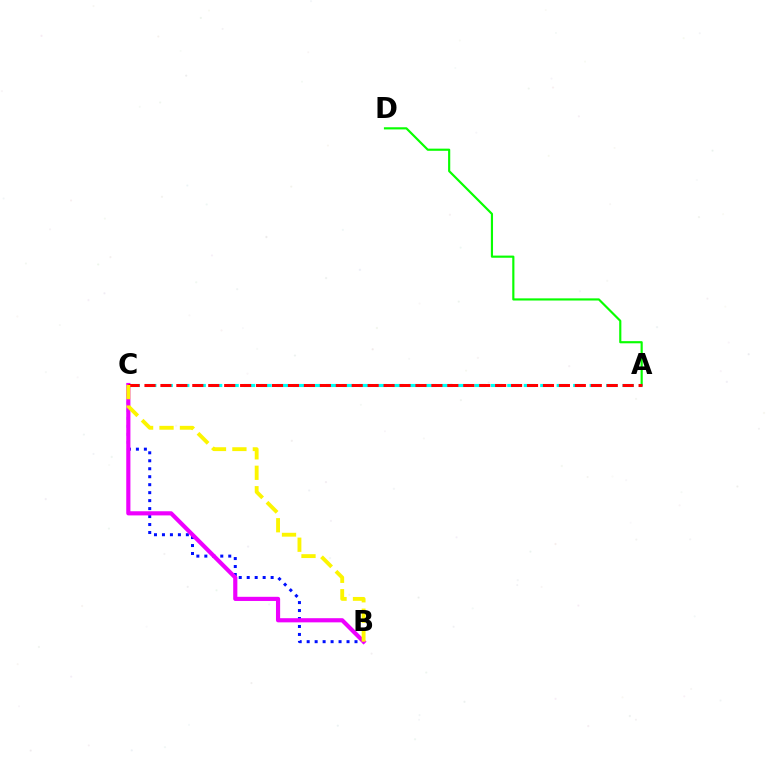{('B', 'C'): [{'color': '#0010ff', 'line_style': 'dotted', 'thickness': 2.17}, {'color': '#ee00ff', 'line_style': 'solid', 'thickness': 2.99}, {'color': '#fcf500', 'line_style': 'dashed', 'thickness': 2.78}], ('A', 'D'): [{'color': '#08ff00', 'line_style': 'solid', 'thickness': 1.56}], ('A', 'C'): [{'color': '#00fff6', 'line_style': 'dashed', 'thickness': 2.24}, {'color': '#ff0000', 'line_style': 'dashed', 'thickness': 2.17}]}